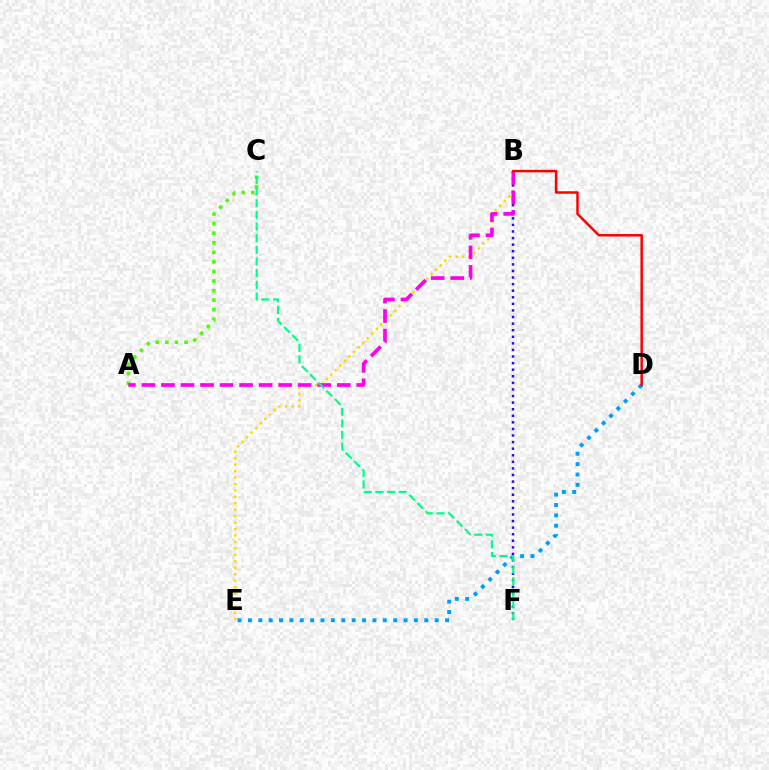{('D', 'E'): [{'color': '#009eff', 'line_style': 'dotted', 'thickness': 2.82}], ('B', 'E'): [{'color': '#ffd500', 'line_style': 'dotted', 'thickness': 1.75}], ('B', 'F'): [{'color': '#3700ff', 'line_style': 'dotted', 'thickness': 1.79}], ('A', 'C'): [{'color': '#4fff00', 'line_style': 'dotted', 'thickness': 2.6}], ('A', 'B'): [{'color': '#ff00ed', 'line_style': 'dashed', 'thickness': 2.65}], ('B', 'D'): [{'color': '#ff0000', 'line_style': 'solid', 'thickness': 1.79}], ('C', 'F'): [{'color': '#00ff86', 'line_style': 'dashed', 'thickness': 1.58}]}